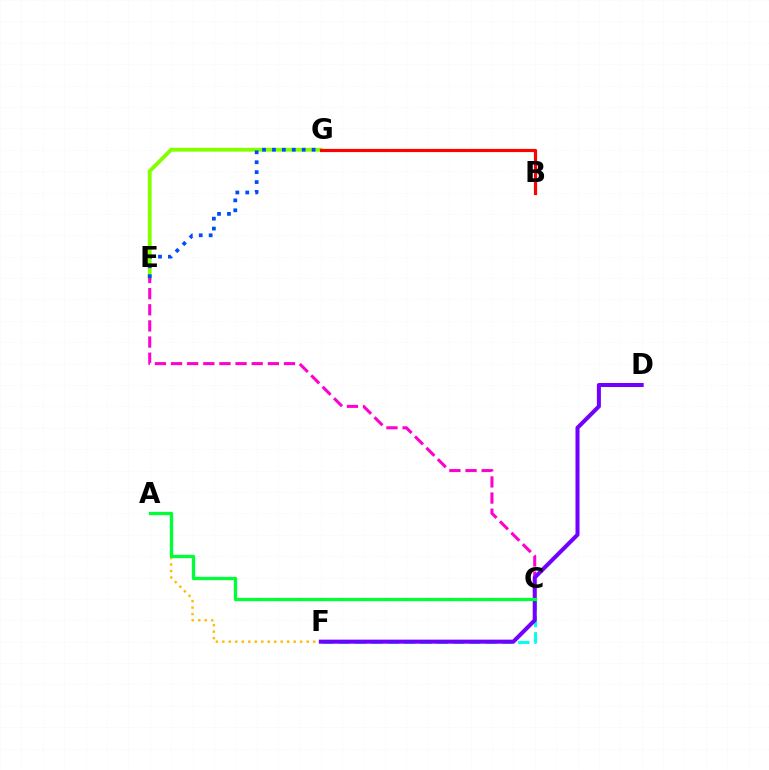{('C', 'F'): [{'color': '#00fff6', 'line_style': 'dashed', 'thickness': 2.22}], ('E', 'G'): [{'color': '#84ff00', 'line_style': 'solid', 'thickness': 2.78}, {'color': '#004bff', 'line_style': 'dotted', 'thickness': 2.7}], ('A', 'F'): [{'color': '#ffbd00', 'line_style': 'dotted', 'thickness': 1.76}], ('C', 'E'): [{'color': '#ff00cf', 'line_style': 'dashed', 'thickness': 2.19}], ('D', 'F'): [{'color': '#7200ff', 'line_style': 'solid', 'thickness': 2.9}], ('A', 'C'): [{'color': '#00ff39', 'line_style': 'solid', 'thickness': 2.39}], ('B', 'G'): [{'color': '#ff0000', 'line_style': 'solid', 'thickness': 2.29}]}